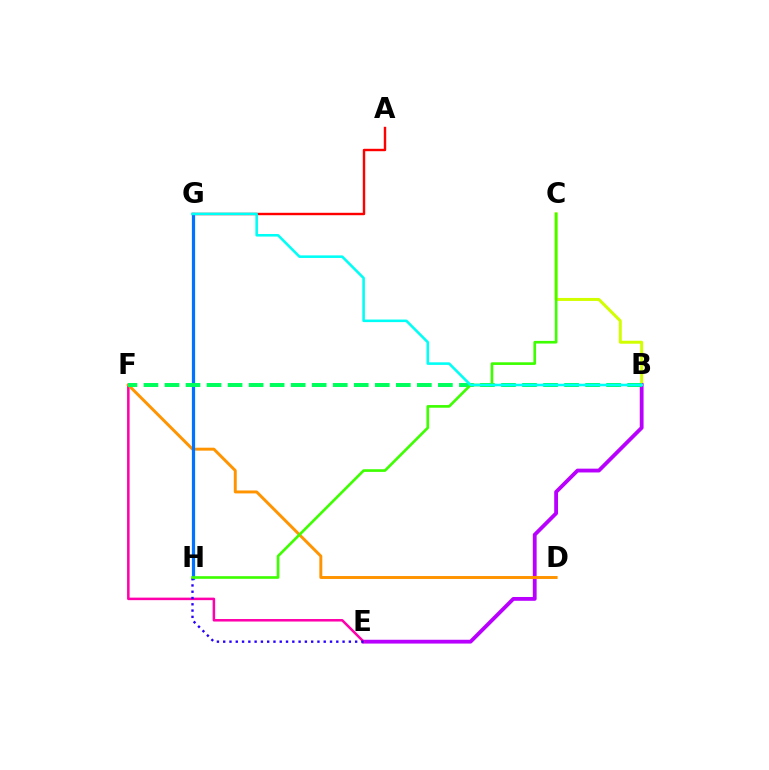{('A', 'G'): [{'color': '#ff0000', 'line_style': 'solid', 'thickness': 1.74}], ('B', 'C'): [{'color': '#d1ff00', 'line_style': 'solid', 'thickness': 2.15}], ('B', 'E'): [{'color': '#b900ff', 'line_style': 'solid', 'thickness': 2.74}], ('E', 'F'): [{'color': '#ff00ac', 'line_style': 'solid', 'thickness': 1.82}], ('D', 'F'): [{'color': '#ff9400', 'line_style': 'solid', 'thickness': 2.12}], ('G', 'H'): [{'color': '#0074ff', 'line_style': 'solid', 'thickness': 2.32}], ('E', 'H'): [{'color': '#2500ff', 'line_style': 'dotted', 'thickness': 1.71}], ('B', 'F'): [{'color': '#00ff5c', 'line_style': 'dashed', 'thickness': 2.86}], ('C', 'H'): [{'color': '#3dff00', 'line_style': 'solid', 'thickness': 1.91}], ('B', 'G'): [{'color': '#00fff6', 'line_style': 'solid', 'thickness': 1.85}]}